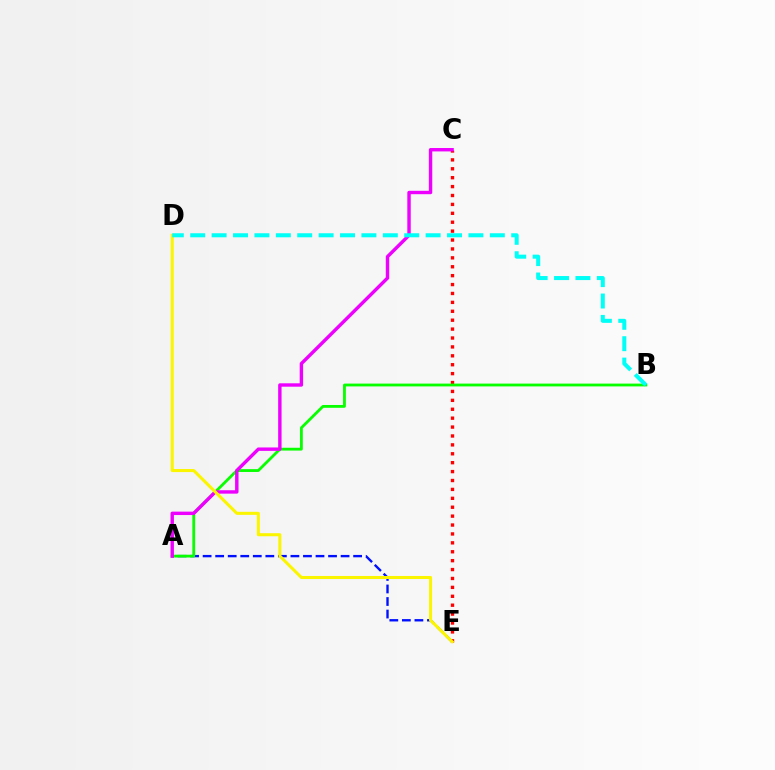{('C', 'E'): [{'color': '#ff0000', 'line_style': 'dotted', 'thickness': 2.42}], ('A', 'E'): [{'color': '#0010ff', 'line_style': 'dashed', 'thickness': 1.7}], ('A', 'B'): [{'color': '#08ff00', 'line_style': 'solid', 'thickness': 2.02}], ('A', 'C'): [{'color': '#ee00ff', 'line_style': 'solid', 'thickness': 2.46}], ('D', 'E'): [{'color': '#fcf500', 'line_style': 'solid', 'thickness': 2.2}], ('B', 'D'): [{'color': '#00fff6', 'line_style': 'dashed', 'thickness': 2.91}]}